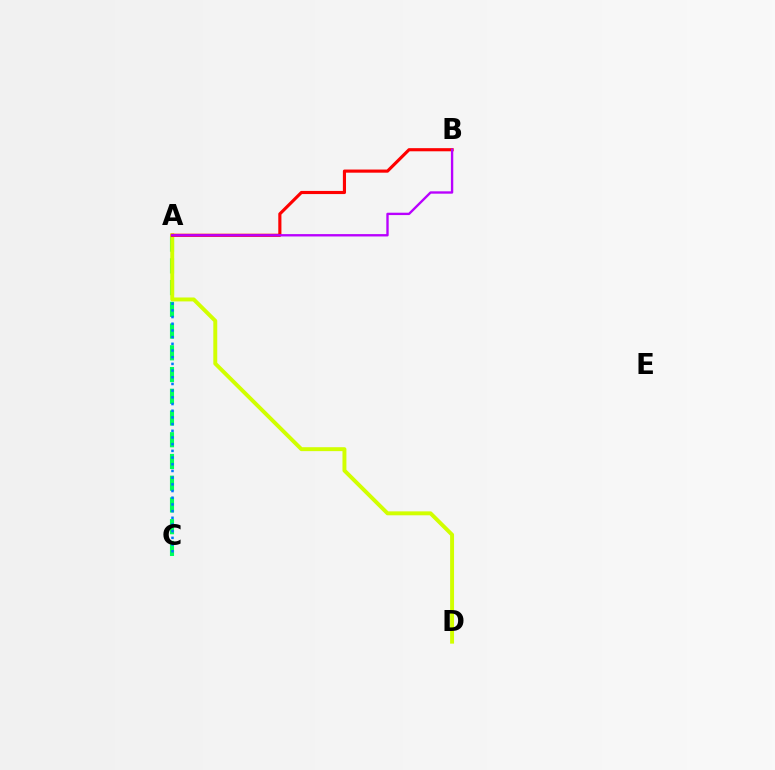{('A', 'C'): [{'color': '#00ff5c', 'line_style': 'dashed', 'thickness': 2.95}, {'color': '#0074ff', 'line_style': 'dotted', 'thickness': 1.82}], ('A', 'D'): [{'color': '#d1ff00', 'line_style': 'solid', 'thickness': 2.83}], ('A', 'B'): [{'color': '#ff0000', 'line_style': 'solid', 'thickness': 2.26}, {'color': '#b900ff', 'line_style': 'solid', 'thickness': 1.7}]}